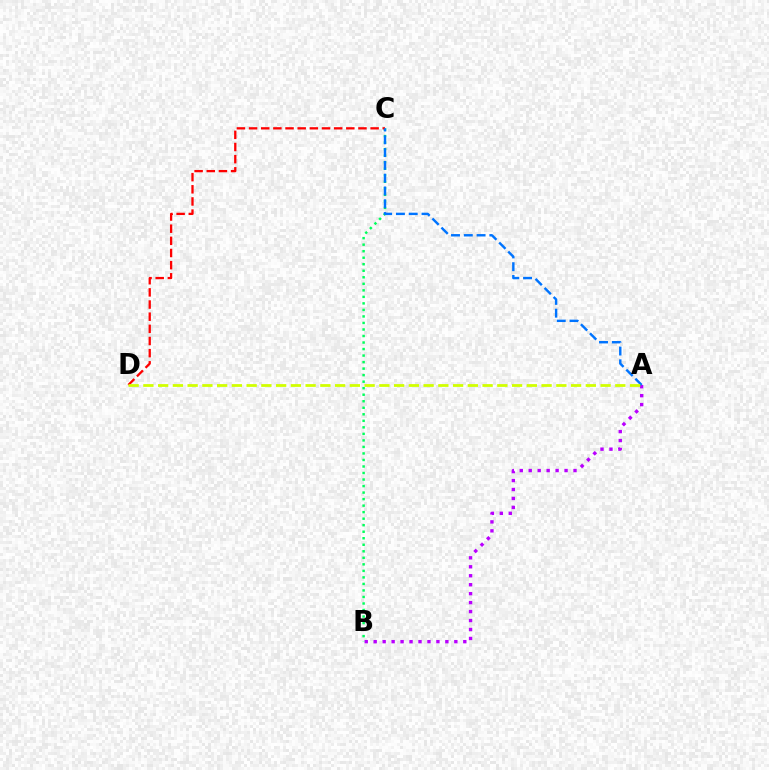{('A', 'B'): [{'color': '#b900ff', 'line_style': 'dotted', 'thickness': 2.43}], ('B', 'C'): [{'color': '#00ff5c', 'line_style': 'dotted', 'thickness': 1.77}], ('C', 'D'): [{'color': '#ff0000', 'line_style': 'dashed', 'thickness': 1.65}], ('A', 'C'): [{'color': '#0074ff', 'line_style': 'dashed', 'thickness': 1.74}], ('A', 'D'): [{'color': '#d1ff00', 'line_style': 'dashed', 'thickness': 2.0}]}